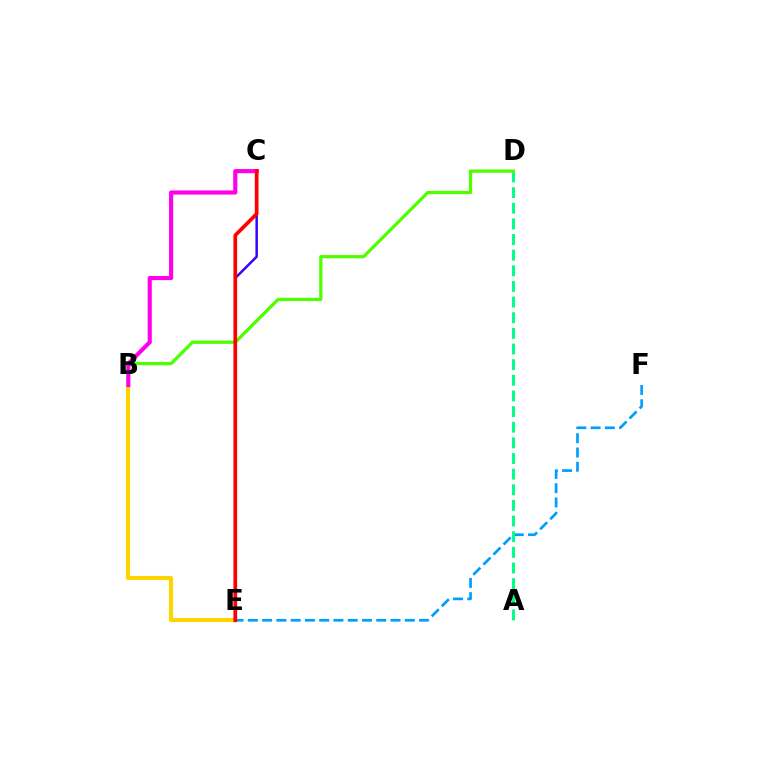{('E', 'F'): [{'color': '#009eff', 'line_style': 'dashed', 'thickness': 1.94}], ('A', 'D'): [{'color': '#00ff86', 'line_style': 'dashed', 'thickness': 2.12}], ('B', 'D'): [{'color': '#4fff00', 'line_style': 'solid', 'thickness': 2.35}], ('C', 'E'): [{'color': '#3700ff', 'line_style': 'solid', 'thickness': 1.78}, {'color': '#ff0000', 'line_style': 'solid', 'thickness': 2.67}], ('B', 'E'): [{'color': '#ffd500', 'line_style': 'solid', 'thickness': 2.96}], ('B', 'C'): [{'color': '#ff00ed', 'line_style': 'solid', 'thickness': 2.98}]}